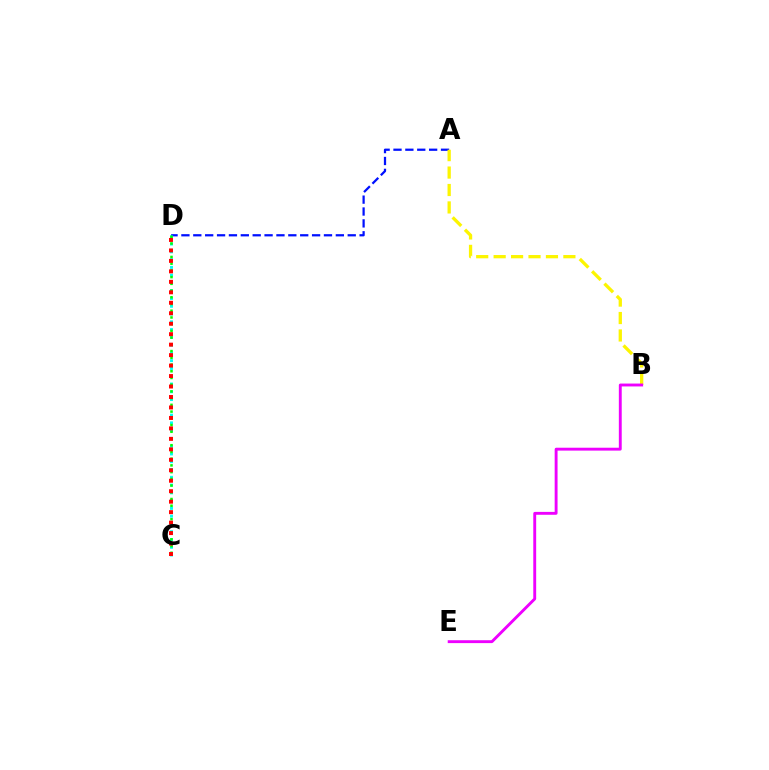{('A', 'D'): [{'color': '#0010ff', 'line_style': 'dashed', 'thickness': 1.61}], ('C', 'D'): [{'color': '#00fff6', 'line_style': 'dotted', 'thickness': 2.11}, {'color': '#08ff00', 'line_style': 'dotted', 'thickness': 1.83}, {'color': '#ff0000', 'line_style': 'dotted', 'thickness': 2.84}], ('A', 'B'): [{'color': '#fcf500', 'line_style': 'dashed', 'thickness': 2.37}], ('B', 'E'): [{'color': '#ee00ff', 'line_style': 'solid', 'thickness': 2.08}]}